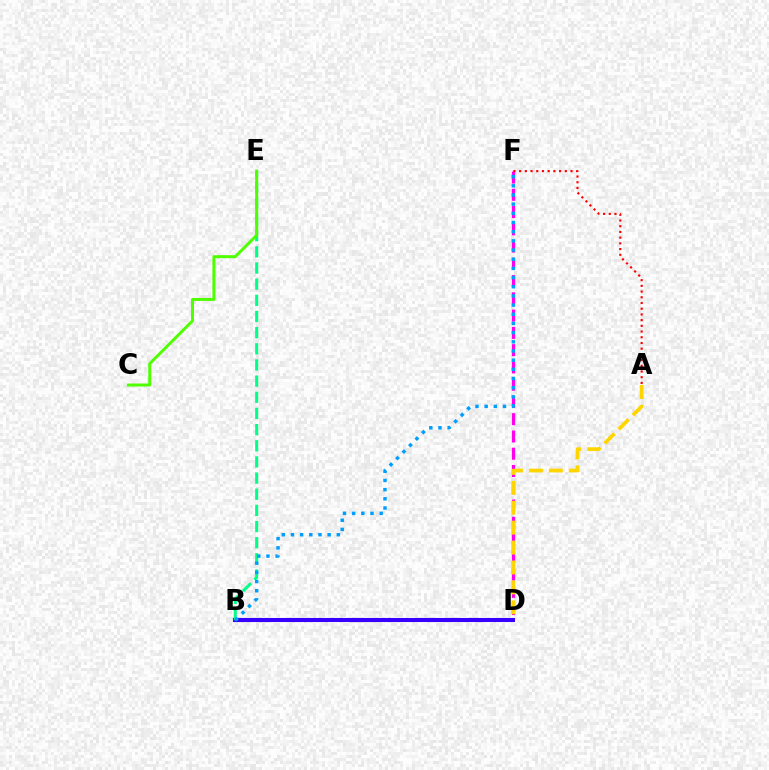{('D', 'F'): [{'color': '#ff00ed', 'line_style': 'dashed', 'thickness': 2.35}], ('B', 'D'): [{'color': '#3700ff', 'line_style': 'solid', 'thickness': 2.94}], ('B', 'E'): [{'color': '#00ff86', 'line_style': 'dashed', 'thickness': 2.2}], ('A', 'F'): [{'color': '#ff0000', 'line_style': 'dotted', 'thickness': 1.55}], ('B', 'F'): [{'color': '#009eff', 'line_style': 'dotted', 'thickness': 2.49}], ('C', 'E'): [{'color': '#4fff00', 'line_style': 'solid', 'thickness': 2.14}], ('A', 'D'): [{'color': '#ffd500', 'line_style': 'dashed', 'thickness': 2.71}]}